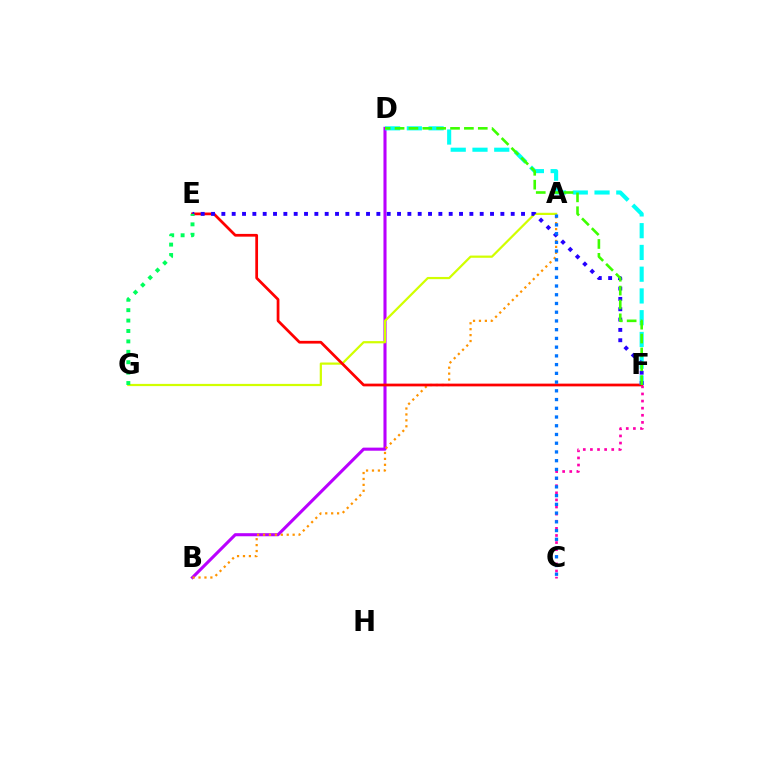{('B', 'D'): [{'color': '#b900ff', 'line_style': 'solid', 'thickness': 2.22}], ('A', 'G'): [{'color': '#d1ff00', 'line_style': 'solid', 'thickness': 1.6}], ('A', 'B'): [{'color': '#ff9400', 'line_style': 'dotted', 'thickness': 1.61}], ('E', 'F'): [{'color': '#ff0000', 'line_style': 'solid', 'thickness': 1.97}, {'color': '#2500ff', 'line_style': 'dotted', 'thickness': 2.81}], ('D', 'F'): [{'color': '#00fff6', 'line_style': 'dashed', 'thickness': 2.96}, {'color': '#3dff00', 'line_style': 'dashed', 'thickness': 1.88}], ('C', 'F'): [{'color': '#ff00ac', 'line_style': 'dotted', 'thickness': 1.93}], ('E', 'G'): [{'color': '#00ff5c', 'line_style': 'dotted', 'thickness': 2.83}], ('A', 'C'): [{'color': '#0074ff', 'line_style': 'dotted', 'thickness': 2.37}]}